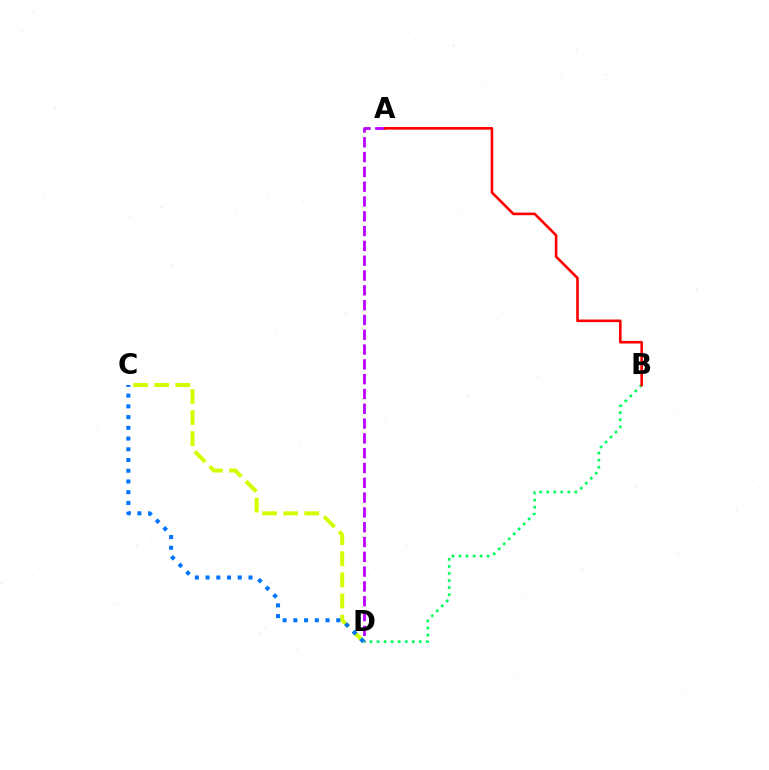{('A', 'D'): [{'color': '#b900ff', 'line_style': 'dashed', 'thickness': 2.01}], ('B', 'D'): [{'color': '#00ff5c', 'line_style': 'dotted', 'thickness': 1.91}], ('C', 'D'): [{'color': '#d1ff00', 'line_style': 'dashed', 'thickness': 2.87}, {'color': '#0074ff', 'line_style': 'dotted', 'thickness': 2.92}], ('A', 'B'): [{'color': '#ff0000', 'line_style': 'solid', 'thickness': 1.89}]}